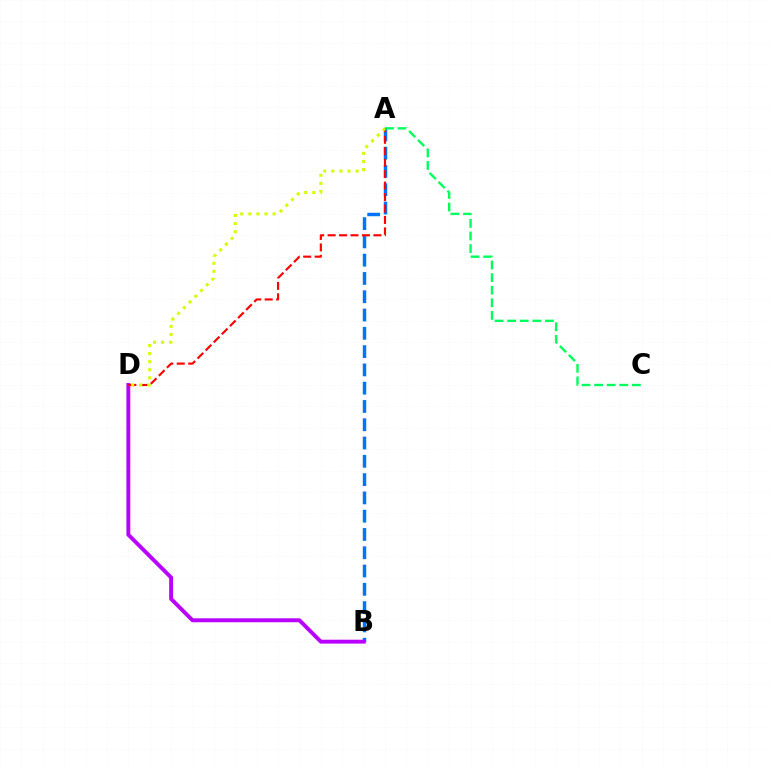{('A', 'B'): [{'color': '#0074ff', 'line_style': 'dashed', 'thickness': 2.48}], ('B', 'D'): [{'color': '#b900ff', 'line_style': 'solid', 'thickness': 2.82}], ('A', 'C'): [{'color': '#00ff5c', 'line_style': 'dashed', 'thickness': 1.71}], ('A', 'D'): [{'color': '#ff0000', 'line_style': 'dashed', 'thickness': 1.56}, {'color': '#d1ff00', 'line_style': 'dotted', 'thickness': 2.2}]}